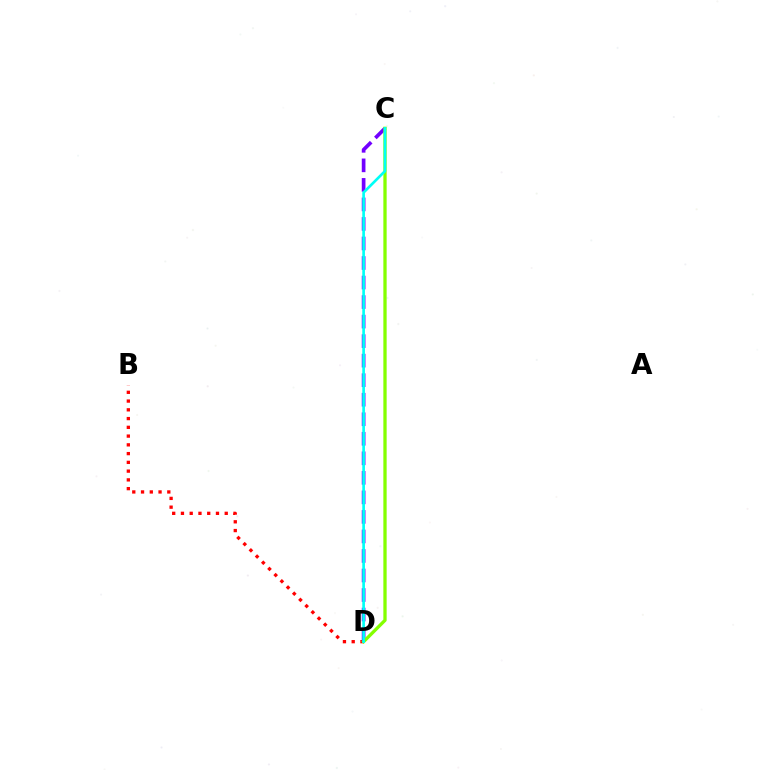{('B', 'D'): [{'color': '#ff0000', 'line_style': 'dotted', 'thickness': 2.38}], ('C', 'D'): [{'color': '#7200ff', 'line_style': 'dashed', 'thickness': 2.65}, {'color': '#84ff00', 'line_style': 'solid', 'thickness': 2.38}, {'color': '#00fff6', 'line_style': 'solid', 'thickness': 1.92}]}